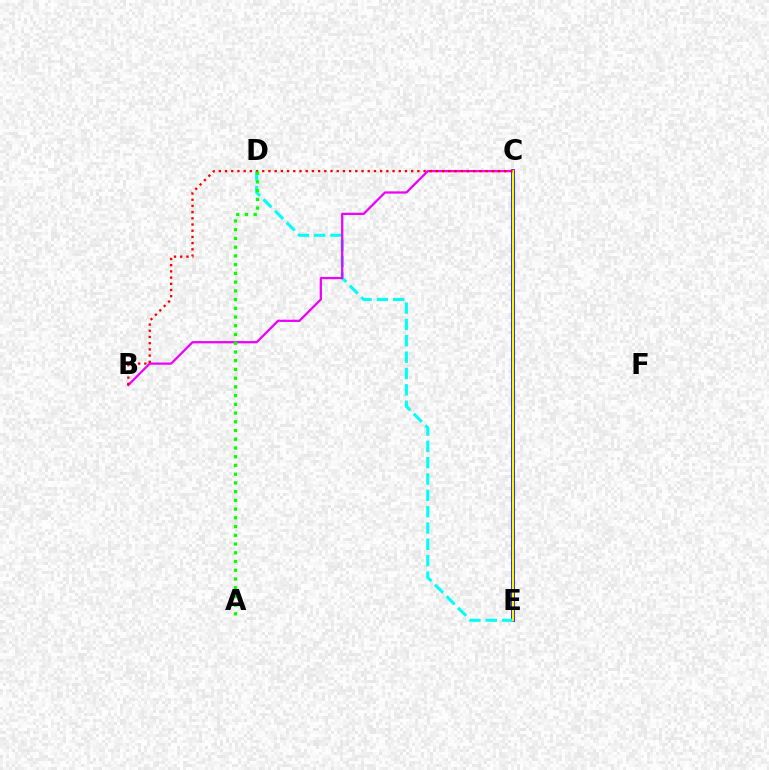{('C', 'E'): [{'color': '#0010ff', 'line_style': 'solid', 'thickness': 2.66}, {'color': '#fcf500', 'line_style': 'solid', 'thickness': 1.51}], ('D', 'E'): [{'color': '#00fff6', 'line_style': 'dashed', 'thickness': 2.22}], ('B', 'C'): [{'color': '#ee00ff', 'line_style': 'solid', 'thickness': 1.63}, {'color': '#ff0000', 'line_style': 'dotted', 'thickness': 1.69}], ('A', 'D'): [{'color': '#08ff00', 'line_style': 'dotted', 'thickness': 2.37}]}